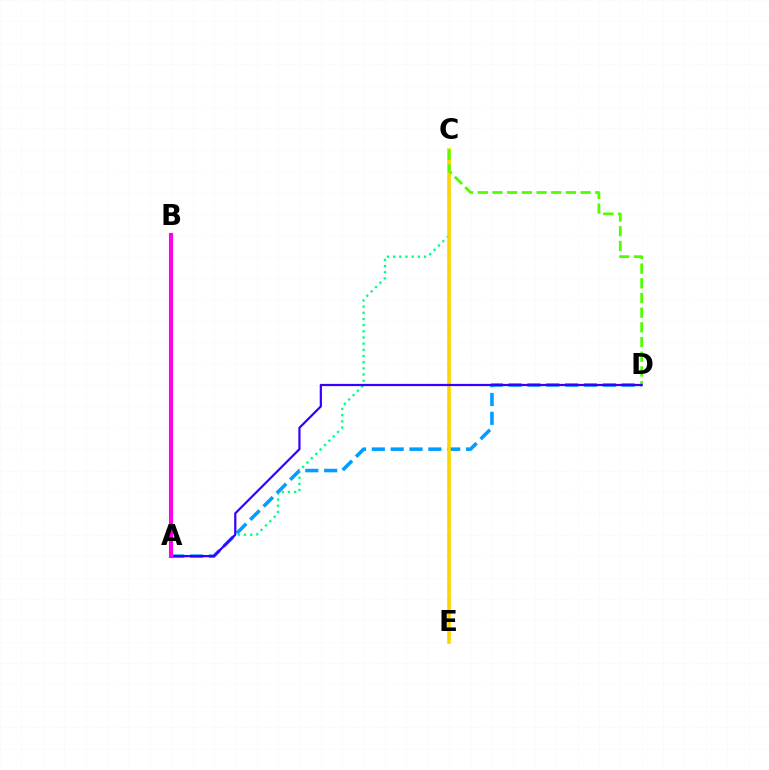{('A', 'C'): [{'color': '#00ff86', 'line_style': 'dotted', 'thickness': 1.68}], ('A', 'D'): [{'color': '#009eff', 'line_style': 'dashed', 'thickness': 2.56}, {'color': '#3700ff', 'line_style': 'solid', 'thickness': 1.6}], ('C', 'E'): [{'color': '#ffd500', 'line_style': 'solid', 'thickness': 2.61}], ('A', 'B'): [{'color': '#ff0000', 'line_style': 'dotted', 'thickness': 2.04}, {'color': '#ff00ed', 'line_style': 'solid', 'thickness': 2.96}], ('C', 'D'): [{'color': '#4fff00', 'line_style': 'dashed', 'thickness': 2.0}]}